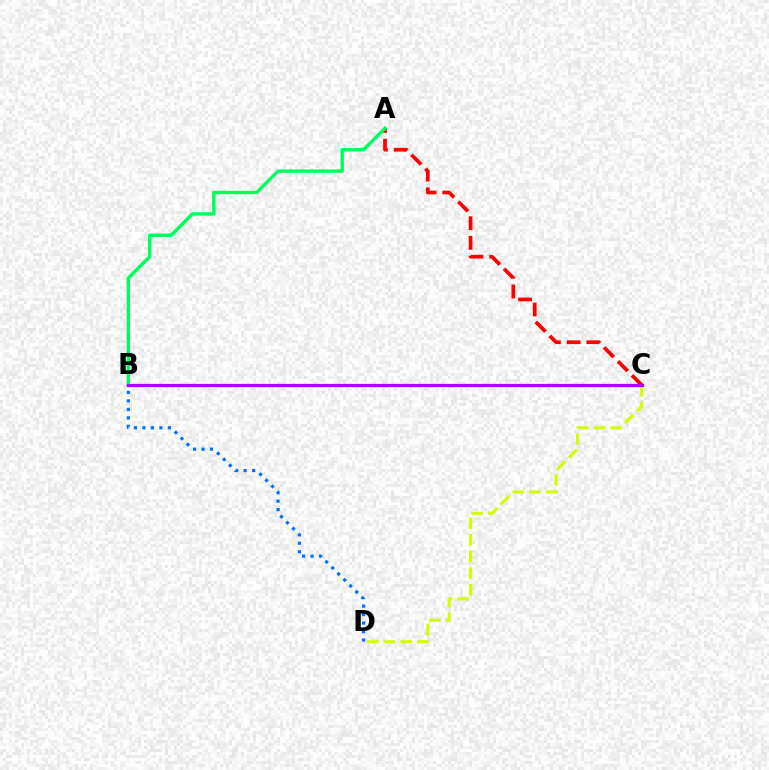{('A', 'C'): [{'color': '#ff0000', 'line_style': 'dashed', 'thickness': 2.68}], ('B', 'D'): [{'color': '#0074ff', 'line_style': 'dotted', 'thickness': 2.31}], ('C', 'D'): [{'color': '#d1ff00', 'line_style': 'dashed', 'thickness': 2.26}], ('A', 'B'): [{'color': '#00ff5c', 'line_style': 'solid', 'thickness': 2.45}], ('B', 'C'): [{'color': '#b900ff', 'line_style': 'solid', 'thickness': 2.3}]}